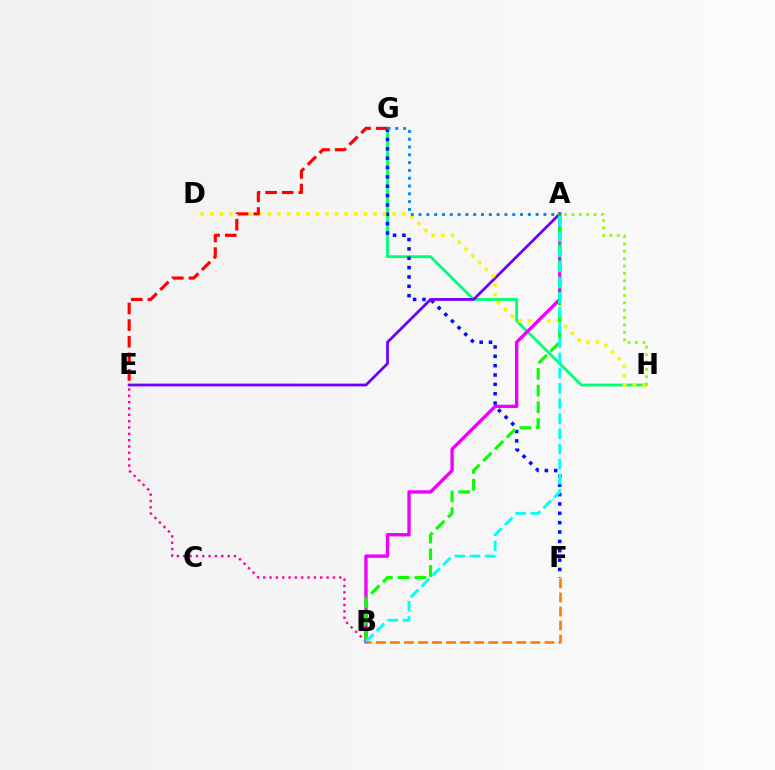{('B', 'F'): [{'color': '#ff7c00', 'line_style': 'dashed', 'thickness': 1.91}], ('G', 'H'): [{'color': '#00ff74', 'line_style': 'solid', 'thickness': 2.02}], ('F', 'G'): [{'color': '#0010ff', 'line_style': 'dotted', 'thickness': 2.54}], ('B', 'E'): [{'color': '#ff0094', 'line_style': 'dotted', 'thickness': 1.72}], ('A', 'E'): [{'color': '#7200ff', 'line_style': 'solid', 'thickness': 2.01}], ('D', 'H'): [{'color': '#fcf500', 'line_style': 'dotted', 'thickness': 2.61}], ('A', 'B'): [{'color': '#ee00ff', 'line_style': 'solid', 'thickness': 2.41}, {'color': '#08ff00', 'line_style': 'dashed', 'thickness': 2.27}, {'color': '#00fff6', 'line_style': 'dashed', 'thickness': 2.06}], ('E', 'G'): [{'color': '#ff0000', 'line_style': 'dashed', 'thickness': 2.26}], ('A', 'G'): [{'color': '#008cff', 'line_style': 'dotted', 'thickness': 2.12}], ('A', 'H'): [{'color': '#84ff00', 'line_style': 'dotted', 'thickness': 2.0}]}